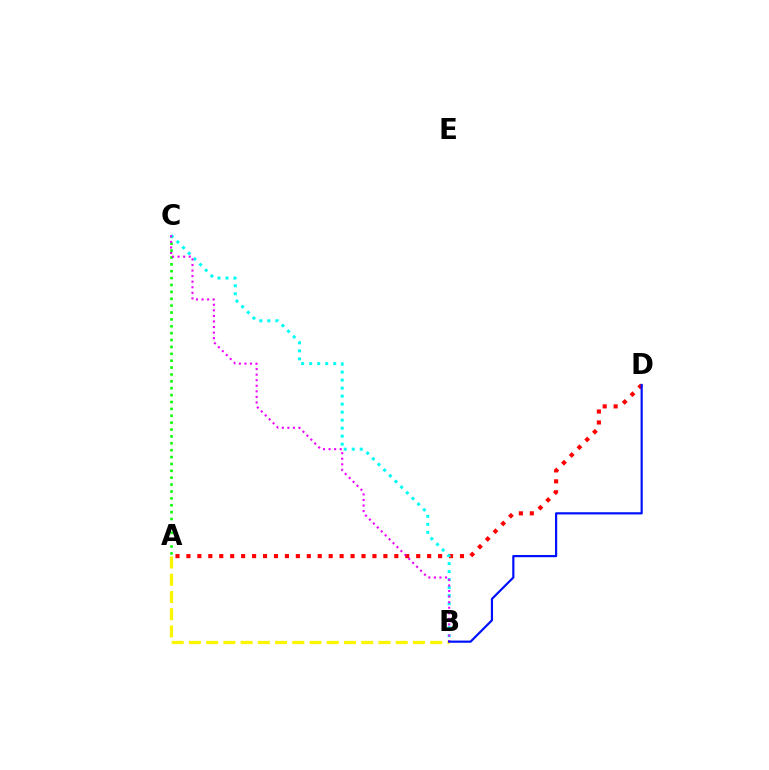{('A', 'C'): [{'color': '#08ff00', 'line_style': 'dotted', 'thickness': 1.87}], ('A', 'B'): [{'color': '#fcf500', 'line_style': 'dashed', 'thickness': 2.34}], ('A', 'D'): [{'color': '#ff0000', 'line_style': 'dotted', 'thickness': 2.97}], ('B', 'C'): [{'color': '#00fff6', 'line_style': 'dotted', 'thickness': 2.18}, {'color': '#ee00ff', 'line_style': 'dotted', 'thickness': 1.51}], ('B', 'D'): [{'color': '#0010ff', 'line_style': 'solid', 'thickness': 1.58}]}